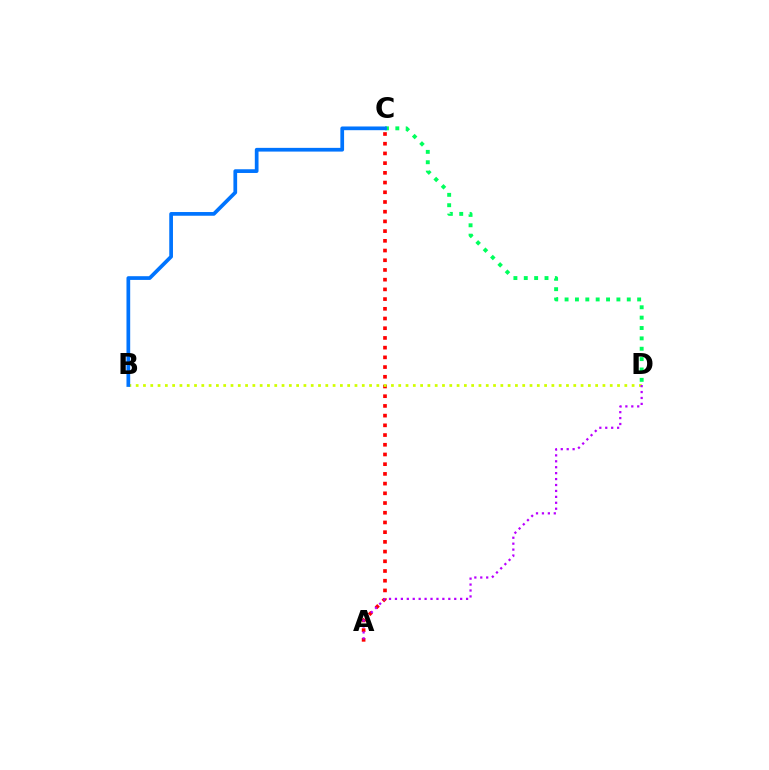{('A', 'C'): [{'color': '#ff0000', 'line_style': 'dotted', 'thickness': 2.64}], ('C', 'D'): [{'color': '#00ff5c', 'line_style': 'dotted', 'thickness': 2.82}], ('B', 'D'): [{'color': '#d1ff00', 'line_style': 'dotted', 'thickness': 1.98}], ('B', 'C'): [{'color': '#0074ff', 'line_style': 'solid', 'thickness': 2.68}], ('A', 'D'): [{'color': '#b900ff', 'line_style': 'dotted', 'thickness': 1.61}]}